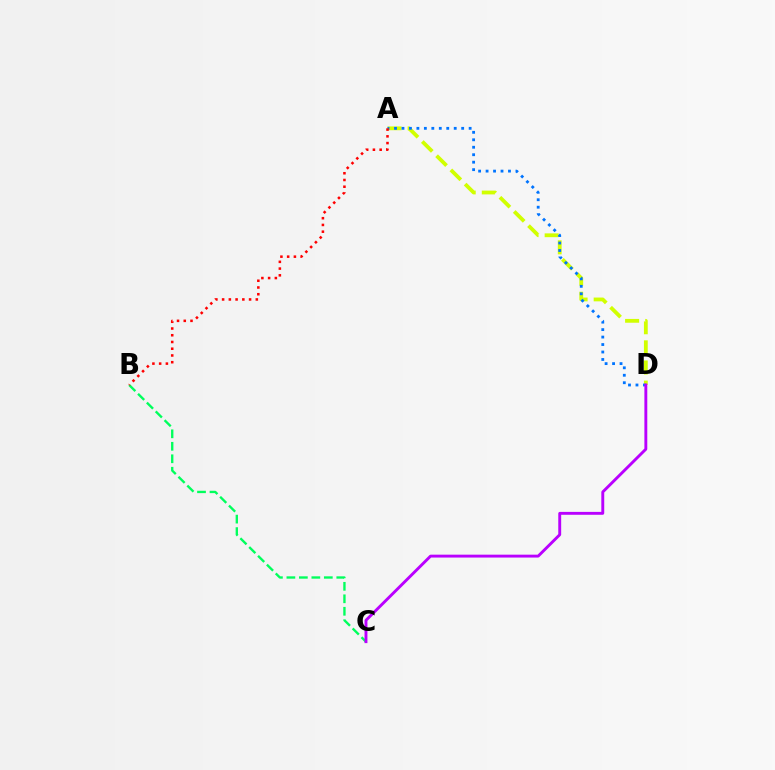{('A', 'D'): [{'color': '#d1ff00', 'line_style': 'dashed', 'thickness': 2.73}, {'color': '#0074ff', 'line_style': 'dotted', 'thickness': 2.03}], ('B', 'C'): [{'color': '#00ff5c', 'line_style': 'dashed', 'thickness': 1.69}], ('C', 'D'): [{'color': '#b900ff', 'line_style': 'solid', 'thickness': 2.09}], ('A', 'B'): [{'color': '#ff0000', 'line_style': 'dotted', 'thickness': 1.83}]}